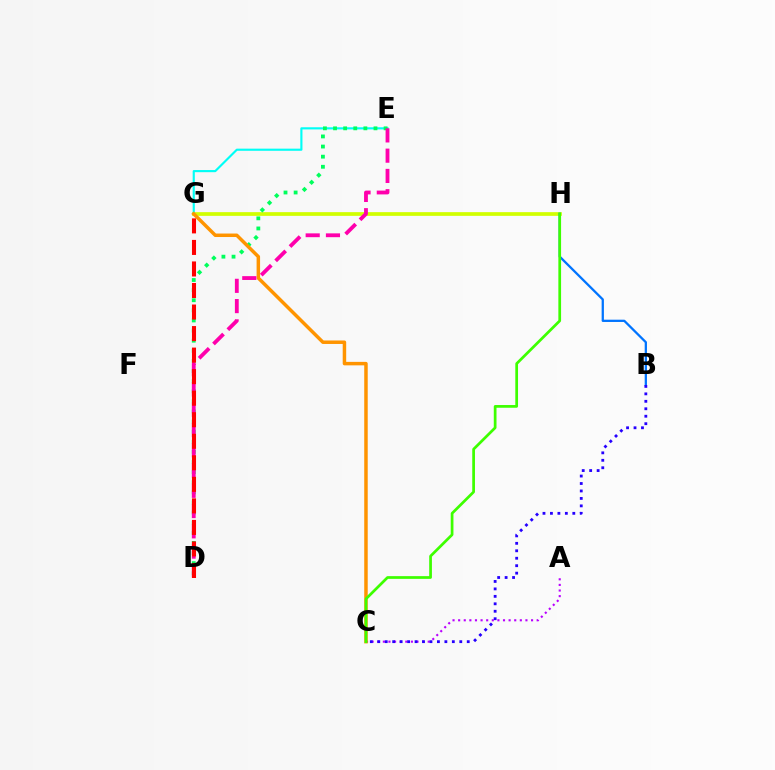{('A', 'C'): [{'color': '#b900ff', 'line_style': 'dotted', 'thickness': 1.52}], ('G', 'H'): [{'color': '#d1ff00', 'line_style': 'solid', 'thickness': 2.67}], ('E', 'G'): [{'color': '#00fff6', 'line_style': 'solid', 'thickness': 1.54}], ('B', 'H'): [{'color': '#0074ff', 'line_style': 'solid', 'thickness': 1.64}], ('D', 'E'): [{'color': '#00ff5c', 'line_style': 'dotted', 'thickness': 2.75}, {'color': '#ff00ac', 'line_style': 'dashed', 'thickness': 2.75}], ('C', 'G'): [{'color': '#ff9400', 'line_style': 'solid', 'thickness': 2.51}], ('C', 'H'): [{'color': '#3dff00', 'line_style': 'solid', 'thickness': 1.96}], ('B', 'C'): [{'color': '#2500ff', 'line_style': 'dotted', 'thickness': 2.03}], ('D', 'G'): [{'color': '#ff0000', 'line_style': 'dashed', 'thickness': 2.93}]}